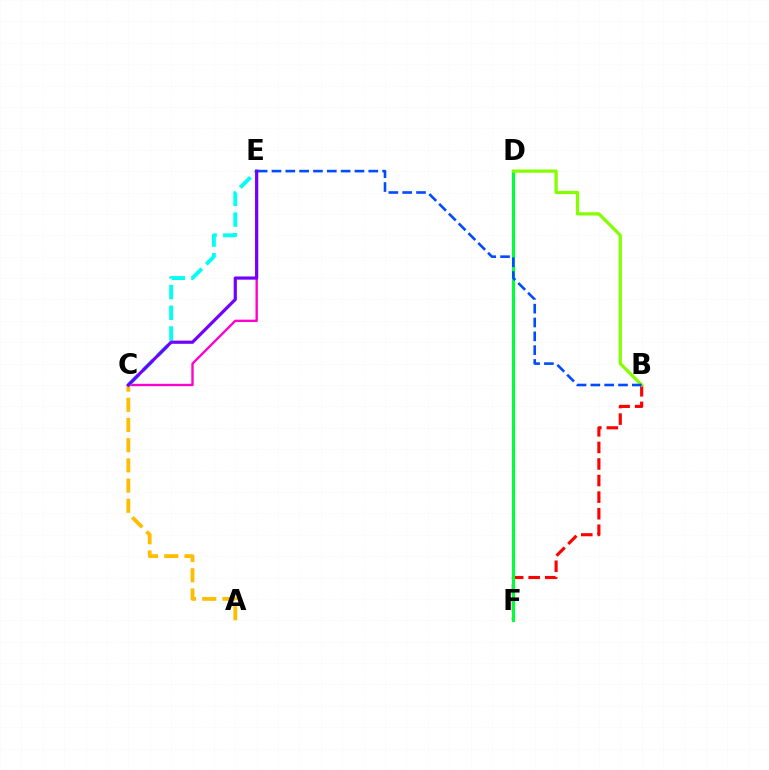{('B', 'F'): [{'color': '#ff0000', 'line_style': 'dashed', 'thickness': 2.25}], ('A', 'C'): [{'color': '#ffbd00', 'line_style': 'dashed', 'thickness': 2.74}], ('D', 'F'): [{'color': '#00ff39', 'line_style': 'solid', 'thickness': 2.25}], ('C', 'E'): [{'color': '#ff00cf', 'line_style': 'solid', 'thickness': 1.7}, {'color': '#00fff6', 'line_style': 'dashed', 'thickness': 2.81}, {'color': '#7200ff', 'line_style': 'solid', 'thickness': 2.29}], ('B', 'D'): [{'color': '#84ff00', 'line_style': 'solid', 'thickness': 2.34}], ('B', 'E'): [{'color': '#004bff', 'line_style': 'dashed', 'thickness': 1.88}]}